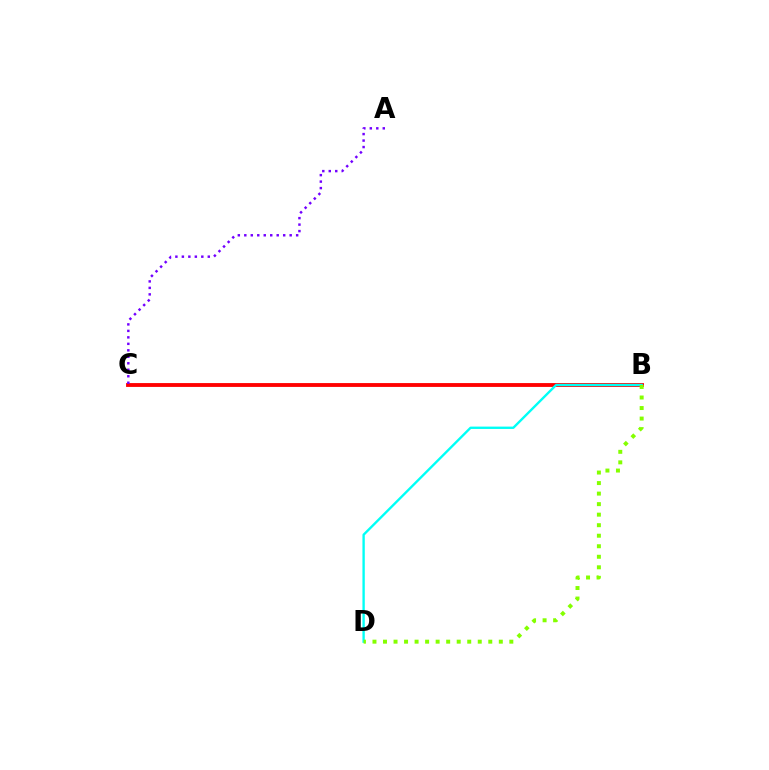{('B', 'C'): [{'color': '#ff0000', 'line_style': 'solid', 'thickness': 2.77}], ('A', 'C'): [{'color': '#7200ff', 'line_style': 'dotted', 'thickness': 1.76}], ('B', 'D'): [{'color': '#00fff6', 'line_style': 'solid', 'thickness': 1.7}, {'color': '#84ff00', 'line_style': 'dotted', 'thickness': 2.86}]}